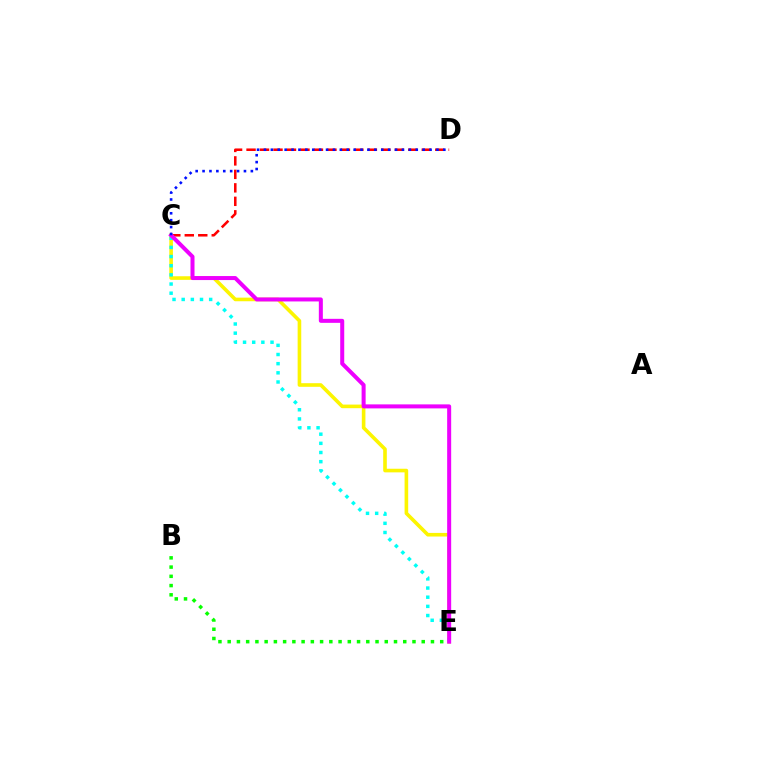{('C', 'E'): [{'color': '#fcf500', 'line_style': 'solid', 'thickness': 2.6}, {'color': '#00fff6', 'line_style': 'dotted', 'thickness': 2.49}, {'color': '#ee00ff', 'line_style': 'solid', 'thickness': 2.89}], ('B', 'E'): [{'color': '#08ff00', 'line_style': 'dotted', 'thickness': 2.51}], ('C', 'D'): [{'color': '#ff0000', 'line_style': 'dashed', 'thickness': 1.83}, {'color': '#0010ff', 'line_style': 'dotted', 'thickness': 1.87}]}